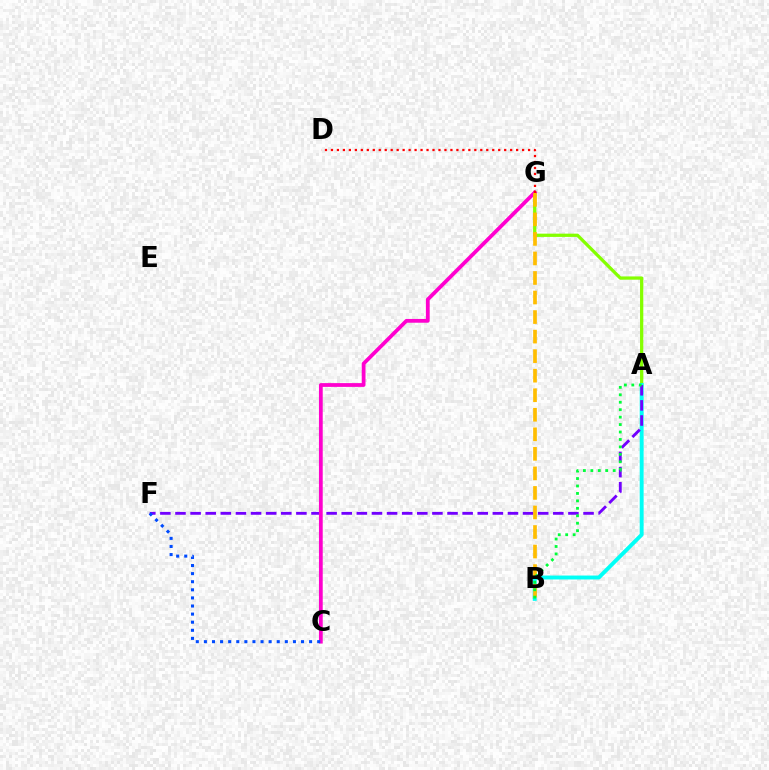{('A', 'G'): [{'color': '#84ff00', 'line_style': 'solid', 'thickness': 2.35}], ('A', 'B'): [{'color': '#00fff6', 'line_style': 'solid', 'thickness': 2.82}, {'color': '#00ff39', 'line_style': 'dotted', 'thickness': 2.02}], ('A', 'F'): [{'color': '#7200ff', 'line_style': 'dashed', 'thickness': 2.05}], ('C', 'G'): [{'color': '#ff00cf', 'line_style': 'solid', 'thickness': 2.72}], ('D', 'G'): [{'color': '#ff0000', 'line_style': 'dotted', 'thickness': 1.62}], ('C', 'F'): [{'color': '#004bff', 'line_style': 'dotted', 'thickness': 2.2}], ('B', 'G'): [{'color': '#ffbd00', 'line_style': 'dashed', 'thickness': 2.65}]}